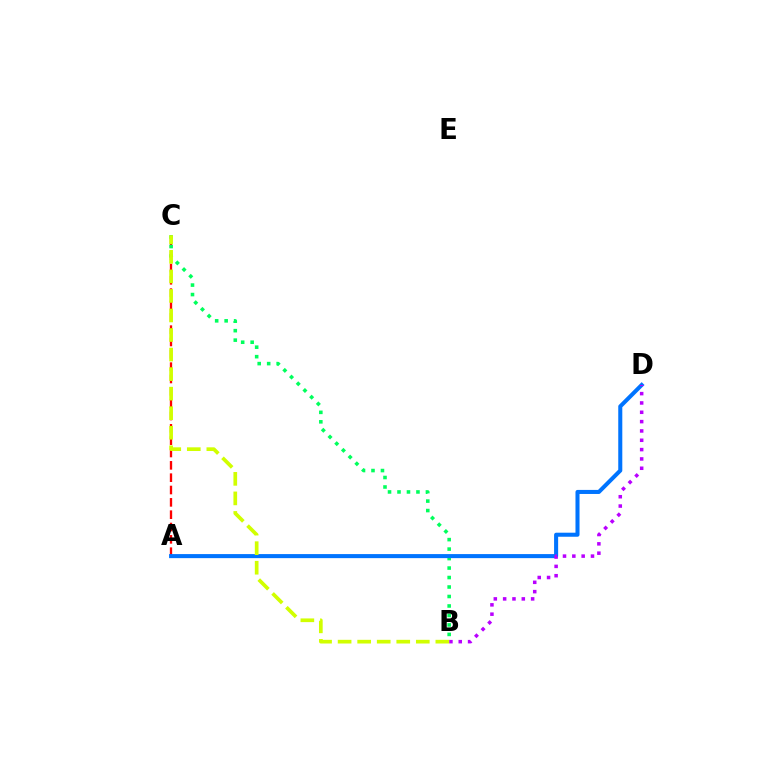{('A', 'C'): [{'color': '#ff0000', 'line_style': 'dashed', 'thickness': 1.68}], ('B', 'C'): [{'color': '#00ff5c', 'line_style': 'dotted', 'thickness': 2.58}, {'color': '#d1ff00', 'line_style': 'dashed', 'thickness': 2.66}], ('A', 'D'): [{'color': '#0074ff', 'line_style': 'solid', 'thickness': 2.92}], ('B', 'D'): [{'color': '#b900ff', 'line_style': 'dotted', 'thickness': 2.53}]}